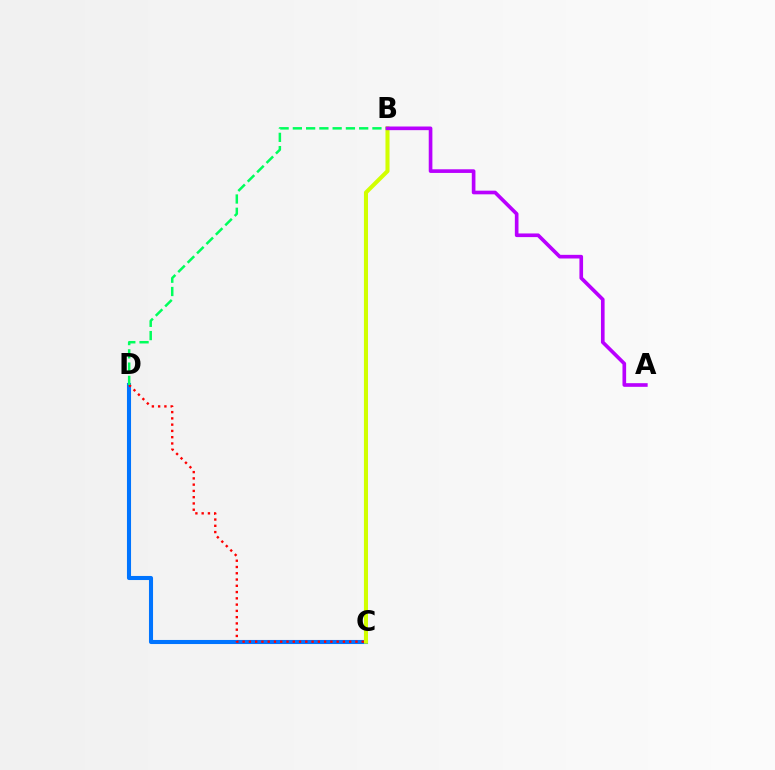{('C', 'D'): [{'color': '#0074ff', 'line_style': 'solid', 'thickness': 2.94}, {'color': '#ff0000', 'line_style': 'dotted', 'thickness': 1.7}], ('B', 'C'): [{'color': '#d1ff00', 'line_style': 'solid', 'thickness': 2.93}], ('B', 'D'): [{'color': '#00ff5c', 'line_style': 'dashed', 'thickness': 1.8}], ('A', 'B'): [{'color': '#b900ff', 'line_style': 'solid', 'thickness': 2.63}]}